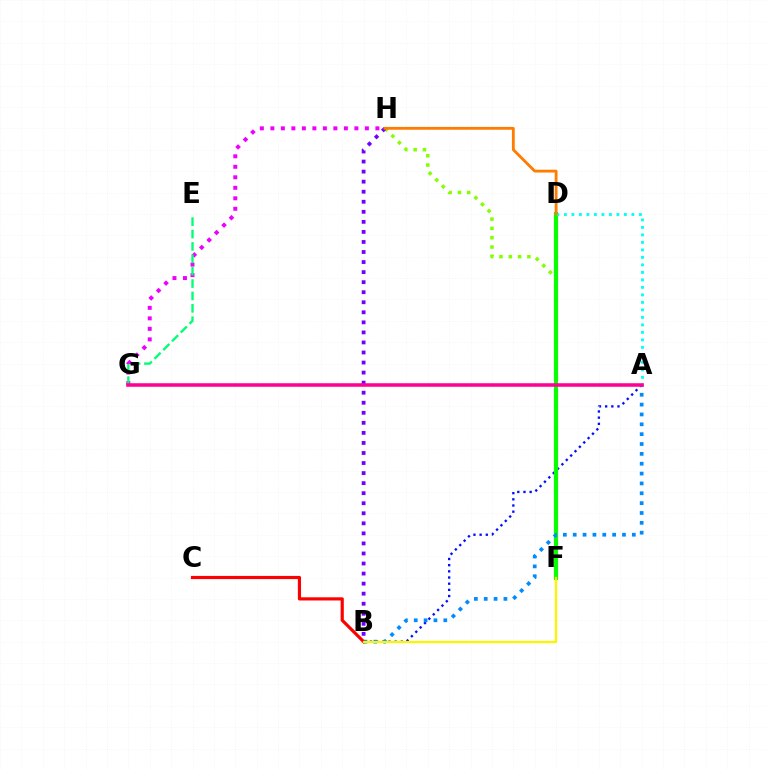{('F', 'H'): [{'color': '#84ff00', 'line_style': 'dotted', 'thickness': 2.53}], ('G', 'H'): [{'color': '#ee00ff', 'line_style': 'dotted', 'thickness': 2.85}], ('E', 'G'): [{'color': '#00ff74', 'line_style': 'dashed', 'thickness': 1.68}], ('A', 'B'): [{'color': '#0010ff', 'line_style': 'dotted', 'thickness': 1.68}, {'color': '#008cff', 'line_style': 'dotted', 'thickness': 2.68}], ('B', 'H'): [{'color': '#7200ff', 'line_style': 'dotted', 'thickness': 2.73}], ('D', 'F'): [{'color': '#08ff00', 'line_style': 'solid', 'thickness': 3.0}], ('A', 'D'): [{'color': '#00fff6', 'line_style': 'dotted', 'thickness': 2.04}], ('B', 'C'): [{'color': '#ff0000', 'line_style': 'solid', 'thickness': 2.28}], ('D', 'H'): [{'color': '#ff7c00', 'line_style': 'solid', 'thickness': 2.03}], ('A', 'G'): [{'color': '#ff0094', 'line_style': 'solid', 'thickness': 2.55}], ('B', 'F'): [{'color': '#fcf500', 'line_style': 'solid', 'thickness': 1.65}]}